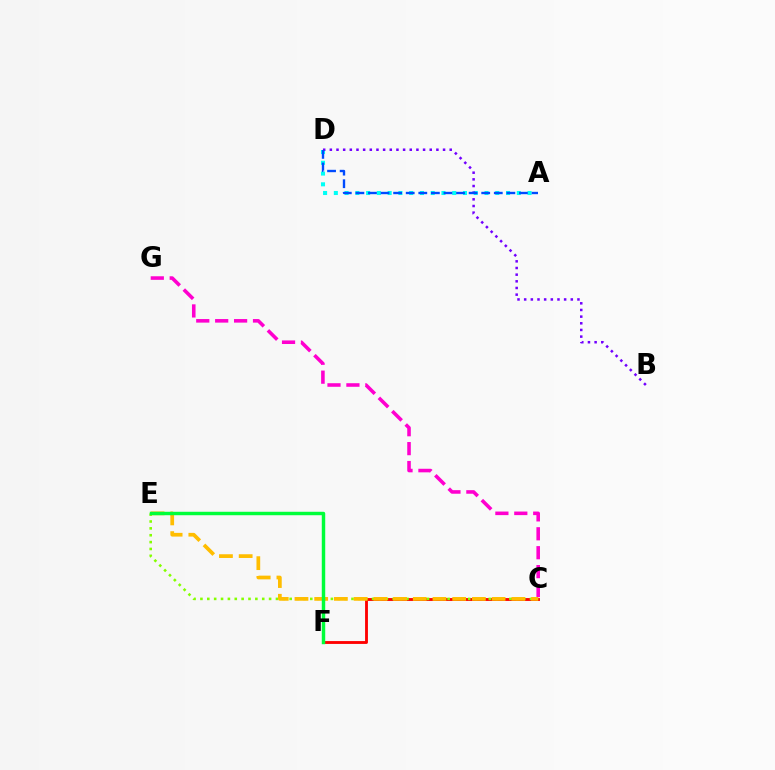{('C', 'F'): [{'color': '#ff0000', 'line_style': 'solid', 'thickness': 2.05}], ('A', 'D'): [{'color': '#00fff6', 'line_style': 'dotted', 'thickness': 2.92}, {'color': '#004bff', 'line_style': 'dashed', 'thickness': 1.71}], ('C', 'E'): [{'color': '#84ff00', 'line_style': 'dotted', 'thickness': 1.87}, {'color': '#ffbd00', 'line_style': 'dashed', 'thickness': 2.68}], ('C', 'G'): [{'color': '#ff00cf', 'line_style': 'dashed', 'thickness': 2.57}], ('B', 'D'): [{'color': '#7200ff', 'line_style': 'dotted', 'thickness': 1.81}], ('E', 'F'): [{'color': '#00ff39', 'line_style': 'solid', 'thickness': 2.48}]}